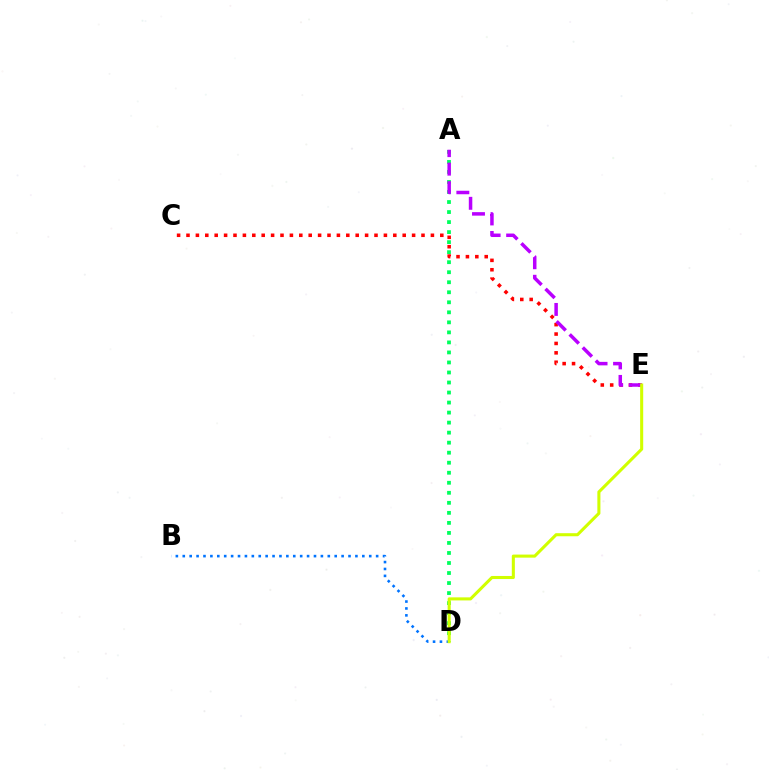{('C', 'E'): [{'color': '#ff0000', 'line_style': 'dotted', 'thickness': 2.55}], ('A', 'D'): [{'color': '#00ff5c', 'line_style': 'dotted', 'thickness': 2.72}], ('B', 'D'): [{'color': '#0074ff', 'line_style': 'dotted', 'thickness': 1.88}], ('A', 'E'): [{'color': '#b900ff', 'line_style': 'dashed', 'thickness': 2.52}], ('D', 'E'): [{'color': '#d1ff00', 'line_style': 'solid', 'thickness': 2.21}]}